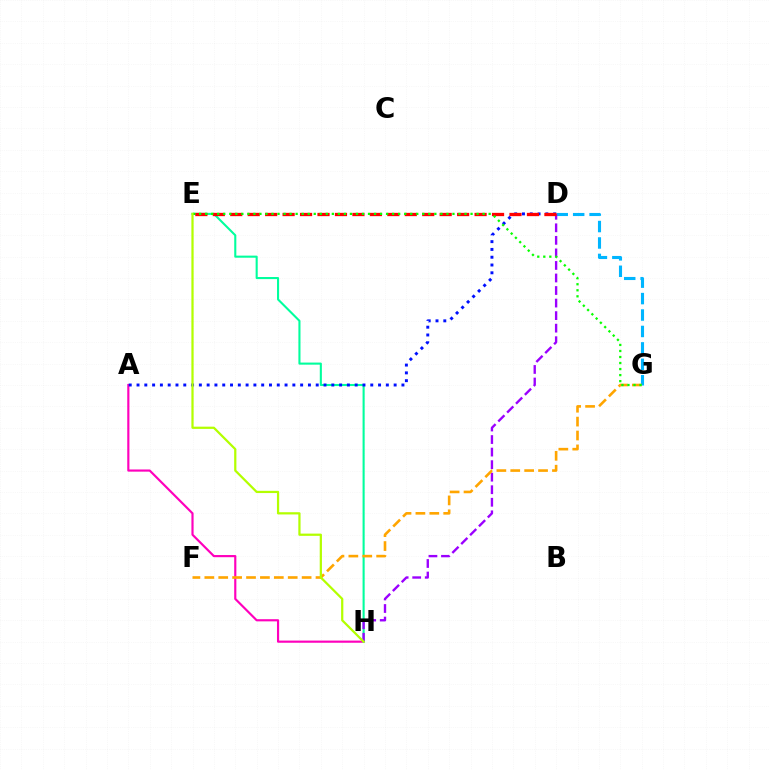{('D', 'G'): [{'color': '#00b5ff', 'line_style': 'dashed', 'thickness': 2.23}], ('A', 'H'): [{'color': '#ff00bd', 'line_style': 'solid', 'thickness': 1.56}], ('E', 'H'): [{'color': '#00ff9d', 'line_style': 'solid', 'thickness': 1.5}, {'color': '#b3ff00', 'line_style': 'solid', 'thickness': 1.61}], ('D', 'H'): [{'color': '#9b00ff', 'line_style': 'dashed', 'thickness': 1.7}], ('F', 'G'): [{'color': '#ffa500', 'line_style': 'dashed', 'thickness': 1.89}], ('A', 'D'): [{'color': '#0010ff', 'line_style': 'dotted', 'thickness': 2.12}], ('D', 'E'): [{'color': '#ff0000', 'line_style': 'dashed', 'thickness': 2.37}], ('E', 'G'): [{'color': '#08ff00', 'line_style': 'dotted', 'thickness': 1.64}]}